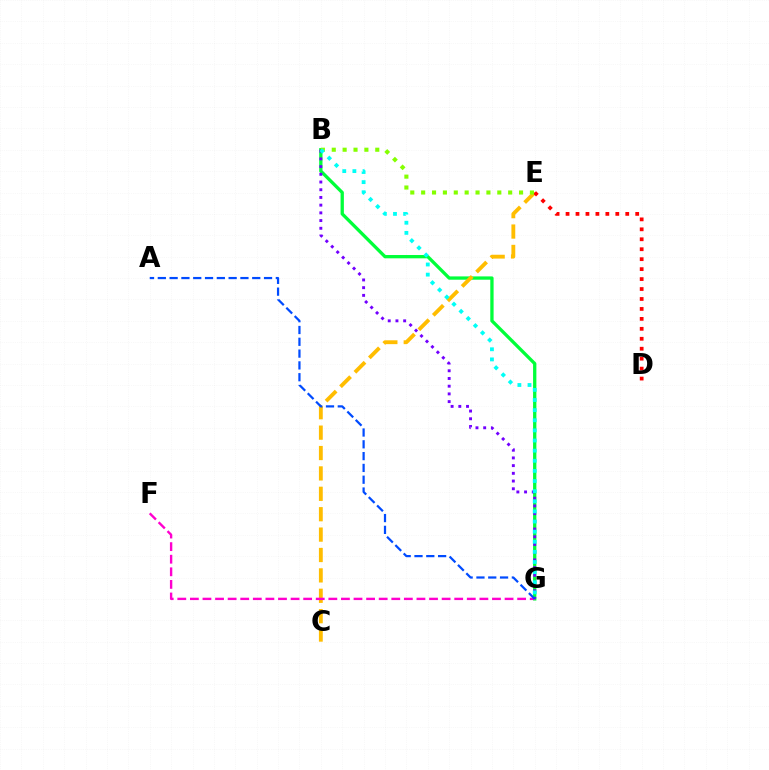{('B', 'G'): [{'color': '#00ff39', 'line_style': 'solid', 'thickness': 2.38}, {'color': '#7200ff', 'line_style': 'dotted', 'thickness': 2.09}, {'color': '#00fff6', 'line_style': 'dotted', 'thickness': 2.75}], ('C', 'E'): [{'color': '#ffbd00', 'line_style': 'dashed', 'thickness': 2.77}], ('D', 'E'): [{'color': '#ff0000', 'line_style': 'dotted', 'thickness': 2.7}], ('F', 'G'): [{'color': '#ff00cf', 'line_style': 'dashed', 'thickness': 1.71}], ('B', 'E'): [{'color': '#84ff00', 'line_style': 'dotted', 'thickness': 2.96}], ('A', 'G'): [{'color': '#004bff', 'line_style': 'dashed', 'thickness': 1.6}]}